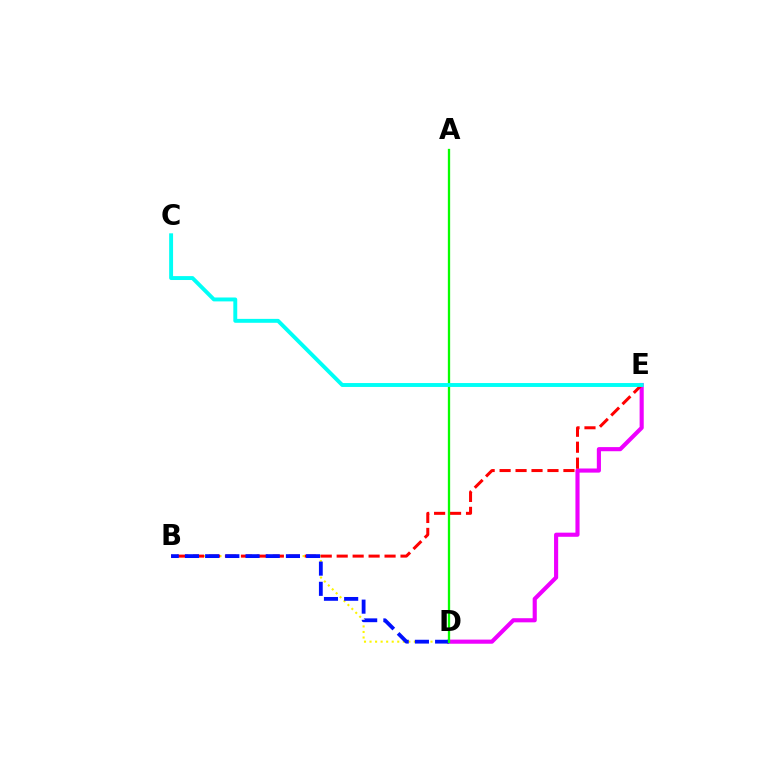{('D', 'E'): [{'color': '#ee00ff', 'line_style': 'solid', 'thickness': 2.97}], ('B', 'D'): [{'color': '#fcf500', 'line_style': 'dotted', 'thickness': 1.51}, {'color': '#0010ff', 'line_style': 'dashed', 'thickness': 2.74}], ('B', 'E'): [{'color': '#ff0000', 'line_style': 'dashed', 'thickness': 2.17}], ('A', 'D'): [{'color': '#08ff00', 'line_style': 'solid', 'thickness': 1.66}], ('C', 'E'): [{'color': '#00fff6', 'line_style': 'solid', 'thickness': 2.82}]}